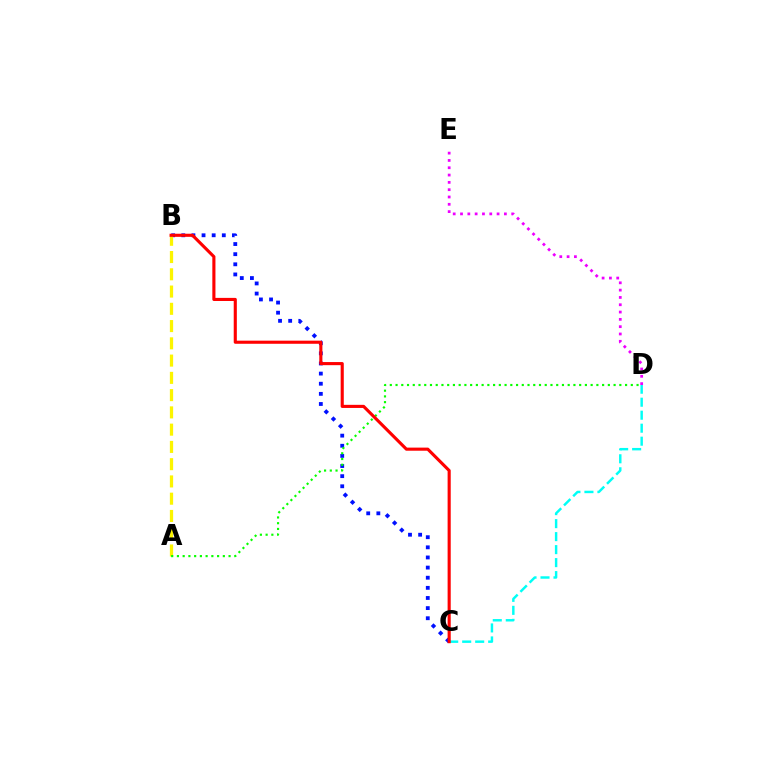{('B', 'C'): [{'color': '#0010ff', 'line_style': 'dotted', 'thickness': 2.75}, {'color': '#ff0000', 'line_style': 'solid', 'thickness': 2.24}], ('D', 'E'): [{'color': '#ee00ff', 'line_style': 'dotted', 'thickness': 1.99}], ('A', 'B'): [{'color': '#fcf500', 'line_style': 'dashed', 'thickness': 2.34}], ('A', 'D'): [{'color': '#08ff00', 'line_style': 'dotted', 'thickness': 1.56}], ('C', 'D'): [{'color': '#00fff6', 'line_style': 'dashed', 'thickness': 1.77}]}